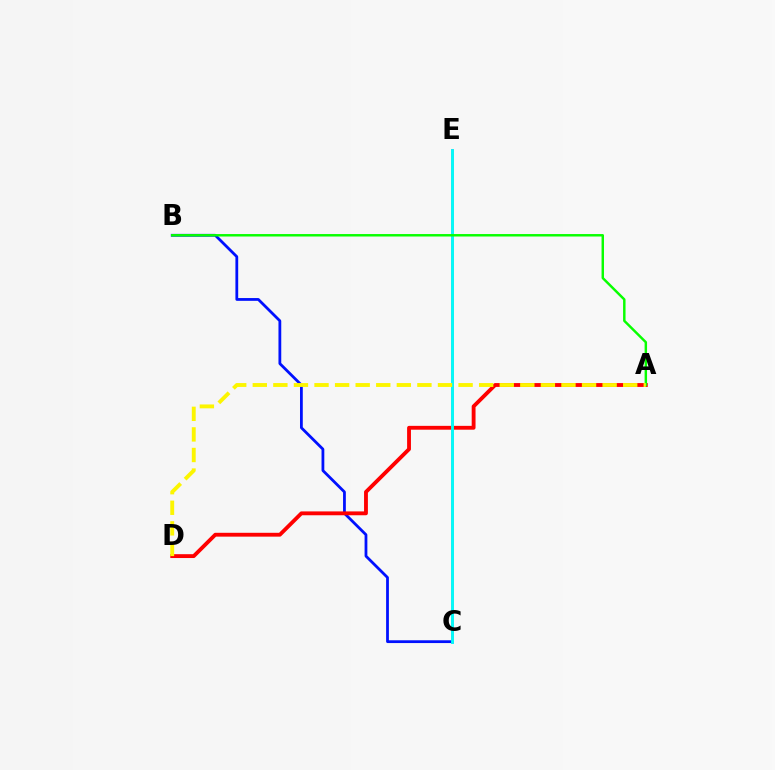{('C', 'E'): [{'color': '#ee00ff', 'line_style': 'solid', 'thickness': 1.87}, {'color': '#00fff6', 'line_style': 'solid', 'thickness': 2.05}], ('B', 'C'): [{'color': '#0010ff', 'line_style': 'solid', 'thickness': 2.0}], ('A', 'D'): [{'color': '#ff0000', 'line_style': 'solid', 'thickness': 2.77}, {'color': '#fcf500', 'line_style': 'dashed', 'thickness': 2.8}], ('A', 'B'): [{'color': '#08ff00', 'line_style': 'solid', 'thickness': 1.77}]}